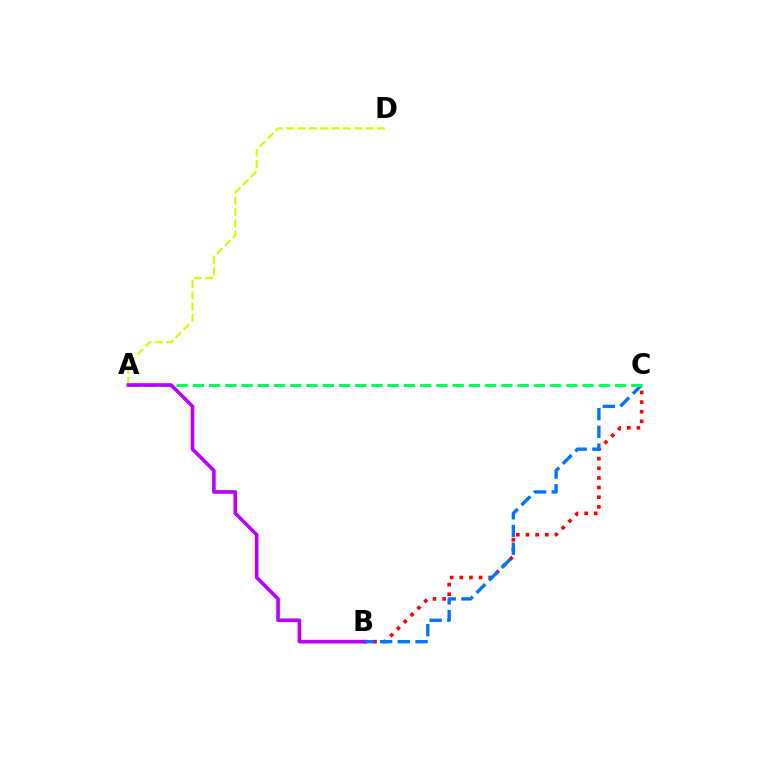{('B', 'C'): [{'color': '#ff0000', 'line_style': 'dotted', 'thickness': 2.62}, {'color': '#0074ff', 'line_style': 'dashed', 'thickness': 2.41}], ('A', 'C'): [{'color': '#00ff5c', 'line_style': 'dashed', 'thickness': 2.21}], ('A', 'D'): [{'color': '#d1ff00', 'line_style': 'dashed', 'thickness': 1.54}], ('A', 'B'): [{'color': '#b900ff', 'line_style': 'solid', 'thickness': 2.6}]}